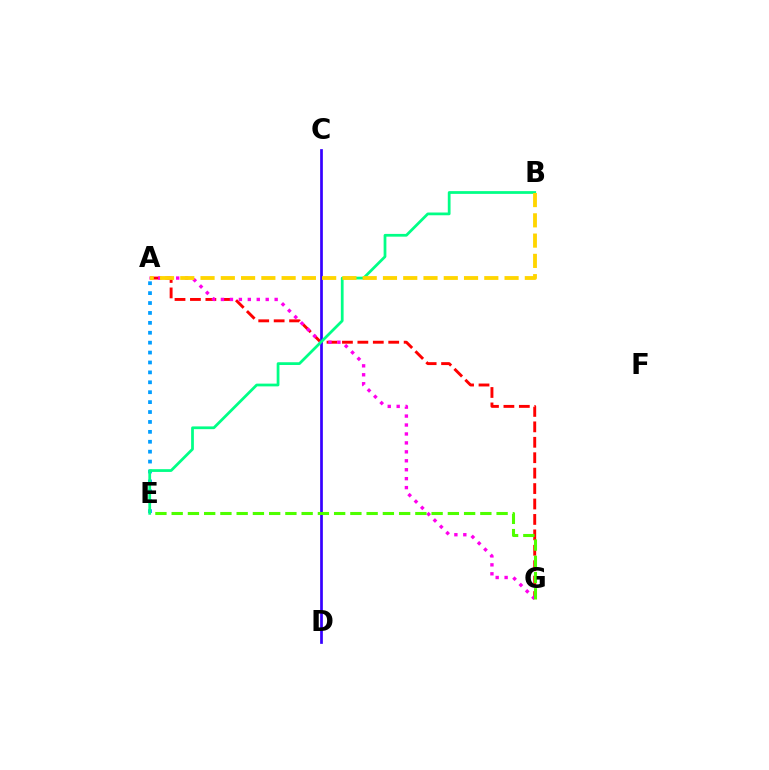{('A', 'E'): [{'color': '#009eff', 'line_style': 'dotted', 'thickness': 2.69}], ('A', 'G'): [{'color': '#ff0000', 'line_style': 'dashed', 'thickness': 2.1}, {'color': '#ff00ed', 'line_style': 'dotted', 'thickness': 2.43}], ('C', 'D'): [{'color': '#3700ff', 'line_style': 'solid', 'thickness': 1.95}], ('E', 'G'): [{'color': '#4fff00', 'line_style': 'dashed', 'thickness': 2.21}], ('B', 'E'): [{'color': '#00ff86', 'line_style': 'solid', 'thickness': 1.98}], ('A', 'B'): [{'color': '#ffd500', 'line_style': 'dashed', 'thickness': 2.75}]}